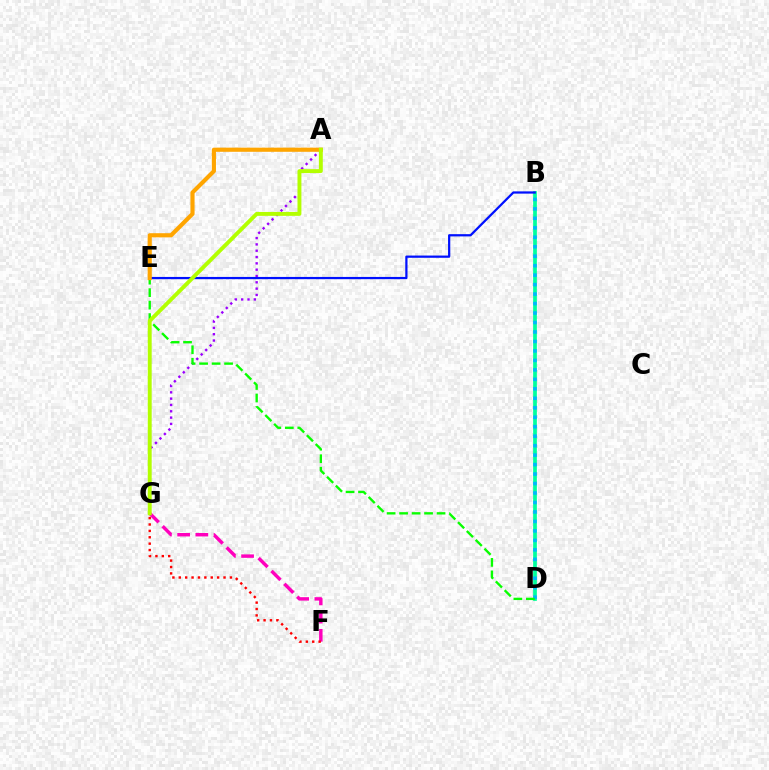{('A', 'G'): [{'color': '#9b00ff', 'line_style': 'dotted', 'thickness': 1.72}, {'color': '#b3ff00', 'line_style': 'solid', 'thickness': 2.82}], ('B', 'D'): [{'color': '#00ff9d', 'line_style': 'solid', 'thickness': 2.67}, {'color': '#00b5ff', 'line_style': 'dotted', 'thickness': 2.57}], ('B', 'E'): [{'color': '#0010ff', 'line_style': 'solid', 'thickness': 1.61}], ('F', 'G'): [{'color': '#ff00bd', 'line_style': 'dashed', 'thickness': 2.47}, {'color': '#ff0000', 'line_style': 'dotted', 'thickness': 1.74}], ('D', 'E'): [{'color': '#08ff00', 'line_style': 'dashed', 'thickness': 1.7}], ('A', 'E'): [{'color': '#ffa500', 'line_style': 'solid', 'thickness': 2.99}]}